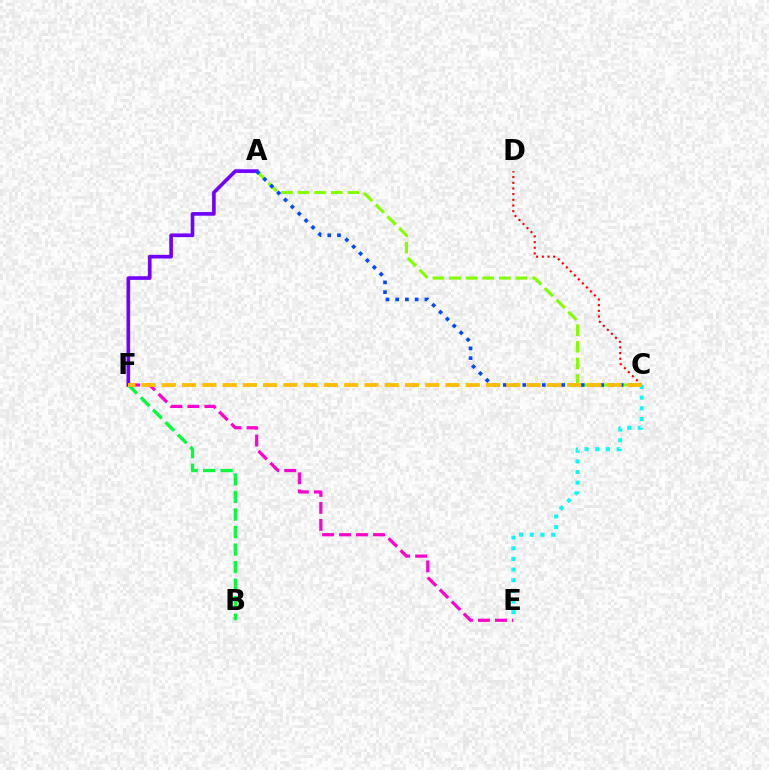{('E', 'F'): [{'color': '#ff00cf', 'line_style': 'dashed', 'thickness': 2.31}], ('B', 'F'): [{'color': '#00ff39', 'line_style': 'dashed', 'thickness': 2.38}], ('C', 'E'): [{'color': '#00fff6', 'line_style': 'dotted', 'thickness': 2.9}], ('C', 'D'): [{'color': '#ff0000', 'line_style': 'dotted', 'thickness': 1.54}], ('A', 'C'): [{'color': '#84ff00', 'line_style': 'dashed', 'thickness': 2.26}, {'color': '#004bff', 'line_style': 'dotted', 'thickness': 2.64}], ('A', 'F'): [{'color': '#7200ff', 'line_style': 'solid', 'thickness': 2.62}], ('C', 'F'): [{'color': '#ffbd00', 'line_style': 'dashed', 'thickness': 2.75}]}